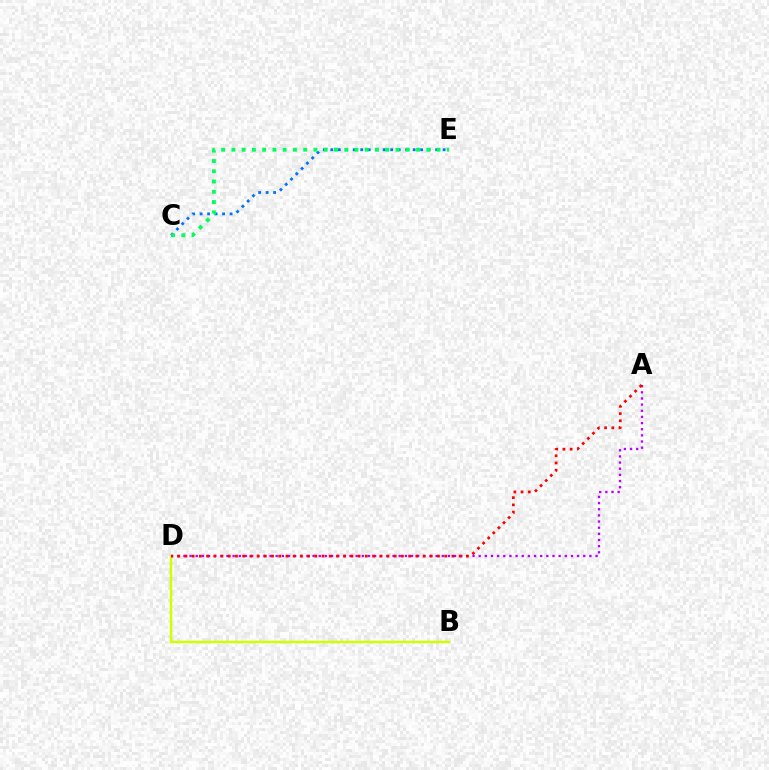{('B', 'D'): [{'color': '#d1ff00', 'line_style': 'solid', 'thickness': 1.78}], ('A', 'D'): [{'color': '#b900ff', 'line_style': 'dotted', 'thickness': 1.67}, {'color': '#ff0000', 'line_style': 'dotted', 'thickness': 1.96}], ('C', 'E'): [{'color': '#0074ff', 'line_style': 'dotted', 'thickness': 2.03}, {'color': '#00ff5c', 'line_style': 'dotted', 'thickness': 2.79}]}